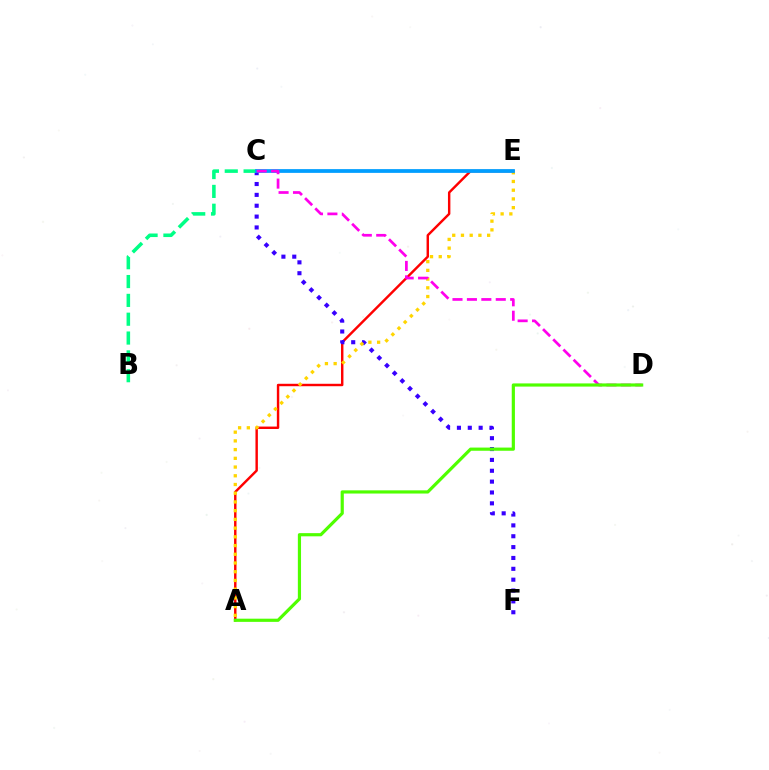{('A', 'E'): [{'color': '#ff0000', 'line_style': 'solid', 'thickness': 1.75}, {'color': '#ffd500', 'line_style': 'dotted', 'thickness': 2.37}], ('C', 'F'): [{'color': '#3700ff', 'line_style': 'dotted', 'thickness': 2.95}], ('B', 'C'): [{'color': '#00ff86', 'line_style': 'dashed', 'thickness': 2.56}], ('C', 'E'): [{'color': '#009eff', 'line_style': 'solid', 'thickness': 2.71}], ('C', 'D'): [{'color': '#ff00ed', 'line_style': 'dashed', 'thickness': 1.96}], ('A', 'D'): [{'color': '#4fff00', 'line_style': 'solid', 'thickness': 2.29}]}